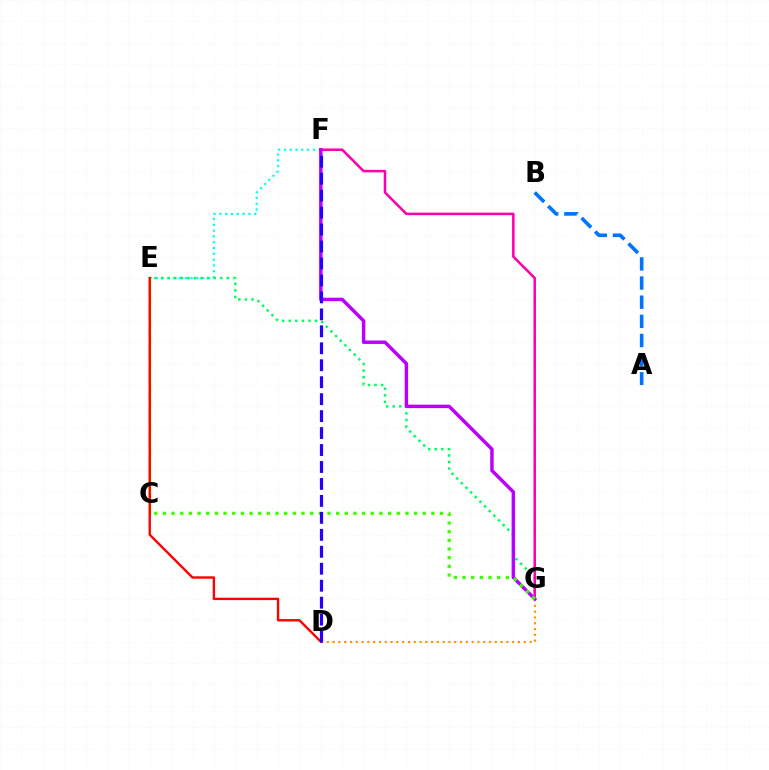{('E', 'F'): [{'color': '#00fff6', 'line_style': 'dotted', 'thickness': 1.58}], ('E', 'G'): [{'color': '#00ff5c', 'line_style': 'dotted', 'thickness': 1.79}], ('C', 'E'): [{'color': '#d1ff00', 'line_style': 'solid', 'thickness': 1.76}], ('F', 'G'): [{'color': '#ff00ac', 'line_style': 'solid', 'thickness': 1.82}, {'color': '#b900ff', 'line_style': 'solid', 'thickness': 2.49}], ('D', 'G'): [{'color': '#ff9400', 'line_style': 'dotted', 'thickness': 1.57}], ('D', 'E'): [{'color': '#ff0000', 'line_style': 'solid', 'thickness': 1.72}], ('C', 'G'): [{'color': '#3dff00', 'line_style': 'dotted', 'thickness': 2.35}], ('A', 'B'): [{'color': '#0074ff', 'line_style': 'dashed', 'thickness': 2.6}], ('D', 'F'): [{'color': '#2500ff', 'line_style': 'dashed', 'thickness': 2.3}]}